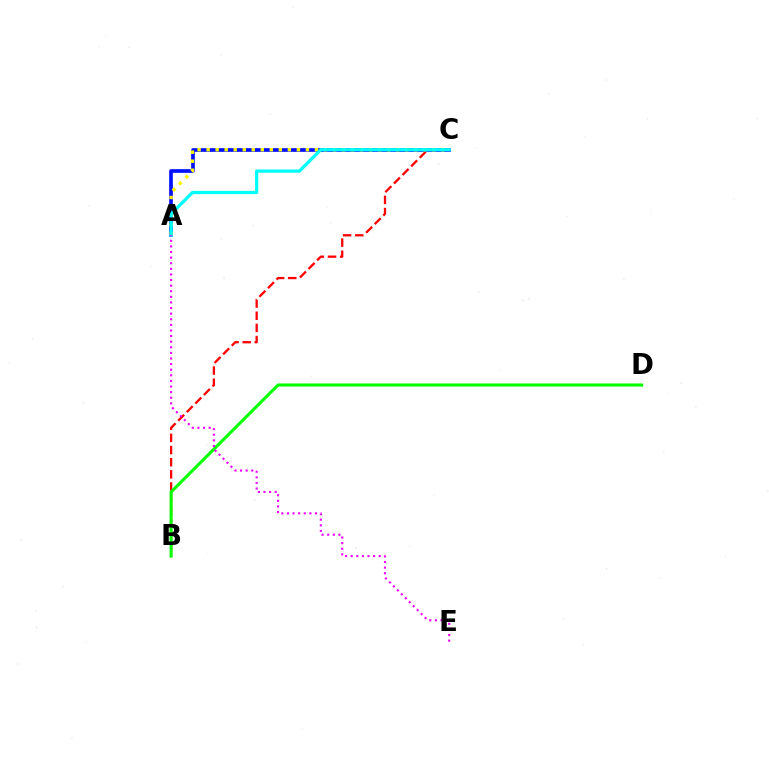{('B', 'C'): [{'color': '#ff0000', 'line_style': 'dashed', 'thickness': 1.65}], ('A', 'C'): [{'color': '#0010ff', 'line_style': 'solid', 'thickness': 2.65}, {'color': '#fcf500', 'line_style': 'dotted', 'thickness': 2.45}, {'color': '#00fff6', 'line_style': 'solid', 'thickness': 2.34}], ('B', 'D'): [{'color': '#08ff00', 'line_style': 'solid', 'thickness': 2.21}], ('A', 'E'): [{'color': '#ee00ff', 'line_style': 'dotted', 'thickness': 1.52}]}